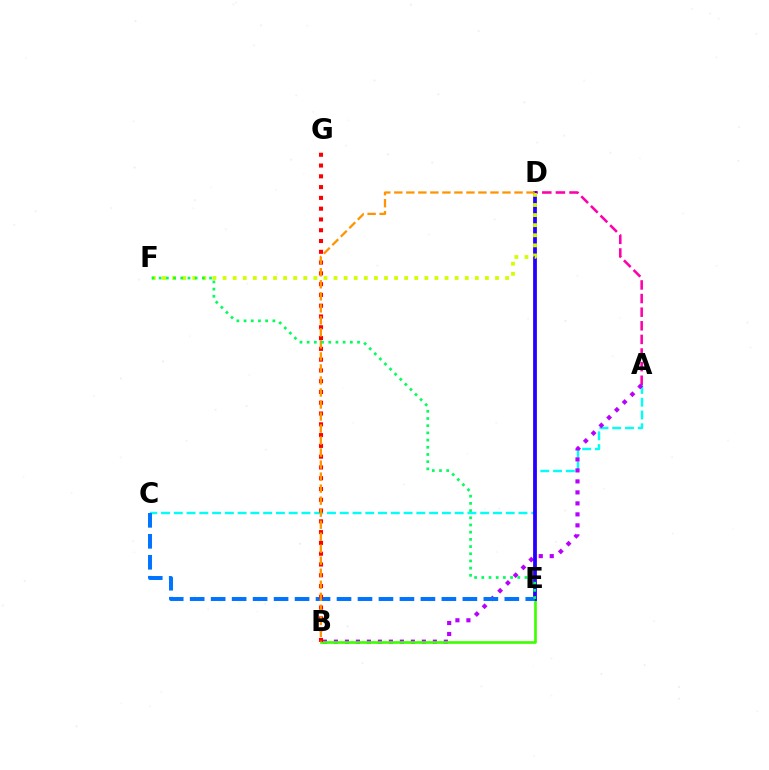{('A', 'D'): [{'color': '#ff00ac', 'line_style': 'dashed', 'thickness': 1.85}], ('A', 'C'): [{'color': '#00fff6', 'line_style': 'dashed', 'thickness': 1.73}], ('A', 'B'): [{'color': '#b900ff', 'line_style': 'dotted', 'thickness': 2.99}], ('B', 'E'): [{'color': '#3dff00', 'line_style': 'solid', 'thickness': 1.92}], ('D', 'E'): [{'color': '#2500ff', 'line_style': 'solid', 'thickness': 2.72}], ('D', 'F'): [{'color': '#d1ff00', 'line_style': 'dotted', 'thickness': 2.74}], ('C', 'E'): [{'color': '#0074ff', 'line_style': 'dashed', 'thickness': 2.85}], ('B', 'G'): [{'color': '#ff0000', 'line_style': 'dotted', 'thickness': 2.93}], ('B', 'D'): [{'color': '#ff9400', 'line_style': 'dashed', 'thickness': 1.63}], ('E', 'F'): [{'color': '#00ff5c', 'line_style': 'dotted', 'thickness': 1.96}]}